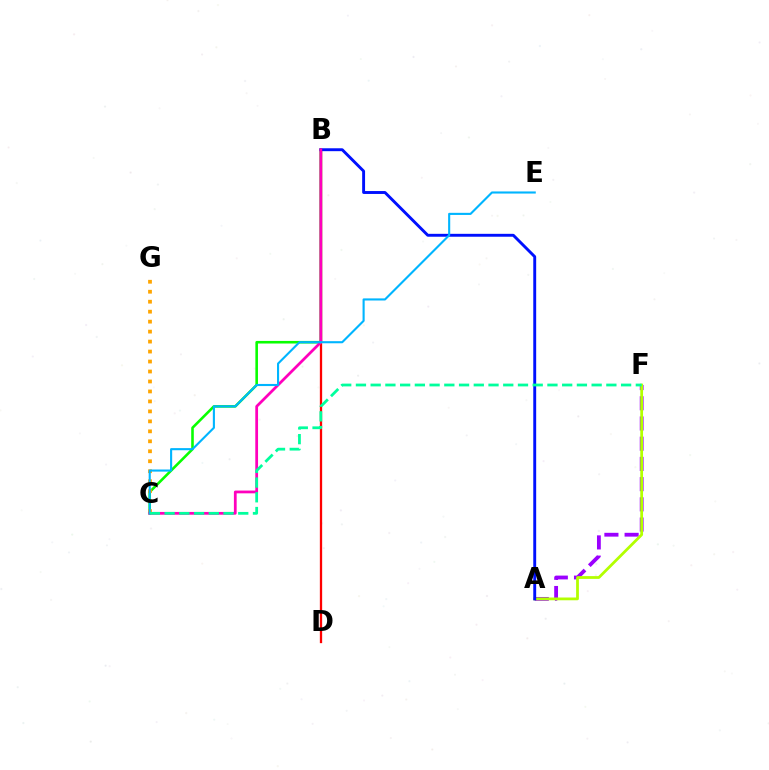{('B', 'D'): [{'color': '#ff0000', 'line_style': 'solid', 'thickness': 1.65}], ('B', 'C'): [{'color': '#08ff00', 'line_style': 'solid', 'thickness': 1.86}, {'color': '#ff00bd', 'line_style': 'solid', 'thickness': 1.99}], ('C', 'G'): [{'color': '#ffa500', 'line_style': 'dotted', 'thickness': 2.71}], ('A', 'F'): [{'color': '#9b00ff', 'line_style': 'dashed', 'thickness': 2.75}, {'color': '#b3ff00', 'line_style': 'solid', 'thickness': 1.99}], ('A', 'B'): [{'color': '#0010ff', 'line_style': 'solid', 'thickness': 2.09}], ('C', 'E'): [{'color': '#00b5ff', 'line_style': 'solid', 'thickness': 1.52}], ('C', 'F'): [{'color': '#00ff9d', 'line_style': 'dashed', 'thickness': 2.0}]}